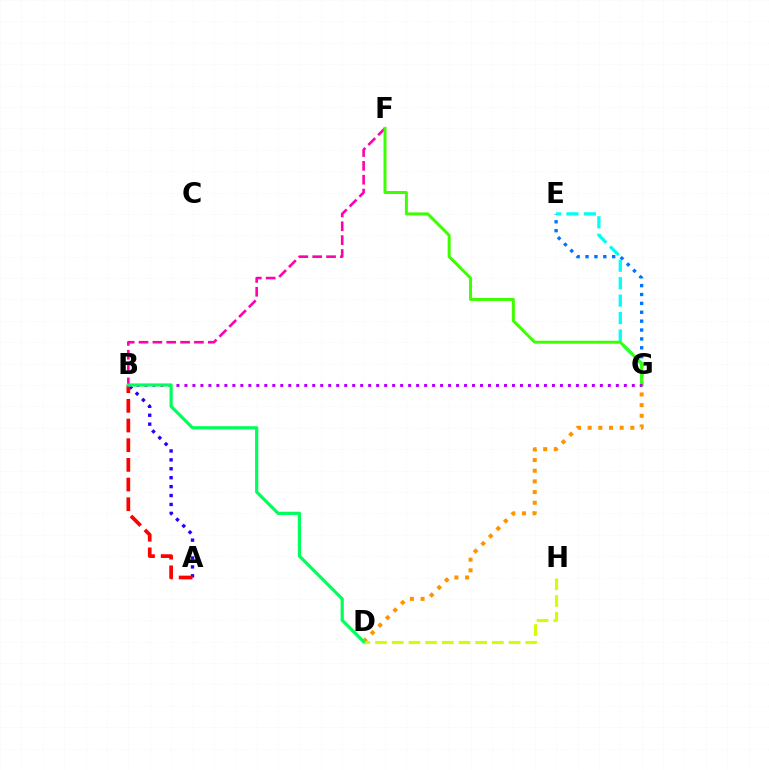{('E', 'G'): [{'color': '#0074ff', 'line_style': 'dotted', 'thickness': 2.41}, {'color': '#00fff6', 'line_style': 'dashed', 'thickness': 2.37}], ('D', 'G'): [{'color': '#ff9400', 'line_style': 'dotted', 'thickness': 2.9}], ('D', 'H'): [{'color': '#d1ff00', 'line_style': 'dashed', 'thickness': 2.27}], ('B', 'F'): [{'color': '#ff00ac', 'line_style': 'dashed', 'thickness': 1.88}], ('A', 'B'): [{'color': '#2500ff', 'line_style': 'dotted', 'thickness': 2.42}, {'color': '#ff0000', 'line_style': 'dashed', 'thickness': 2.67}], ('F', 'G'): [{'color': '#3dff00', 'line_style': 'solid', 'thickness': 2.15}], ('B', 'G'): [{'color': '#b900ff', 'line_style': 'dotted', 'thickness': 2.17}], ('B', 'D'): [{'color': '#00ff5c', 'line_style': 'solid', 'thickness': 2.31}]}